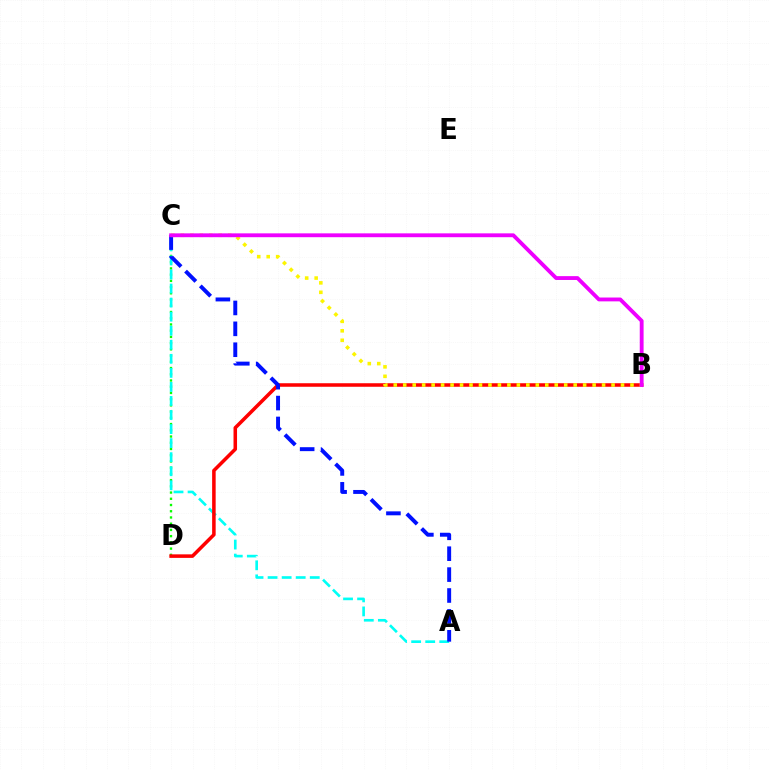{('C', 'D'): [{'color': '#08ff00', 'line_style': 'dotted', 'thickness': 1.69}], ('A', 'C'): [{'color': '#00fff6', 'line_style': 'dashed', 'thickness': 1.91}, {'color': '#0010ff', 'line_style': 'dashed', 'thickness': 2.84}], ('B', 'D'): [{'color': '#ff0000', 'line_style': 'solid', 'thickness': 2.54}], ('B', 'C'): [{'color': '#fcf500', 'line_style': 'dotted', 'thickness': 2.57}, {'color': '#ee00ff', 'line_style': 'solid', 'thickness': 2.77}]}